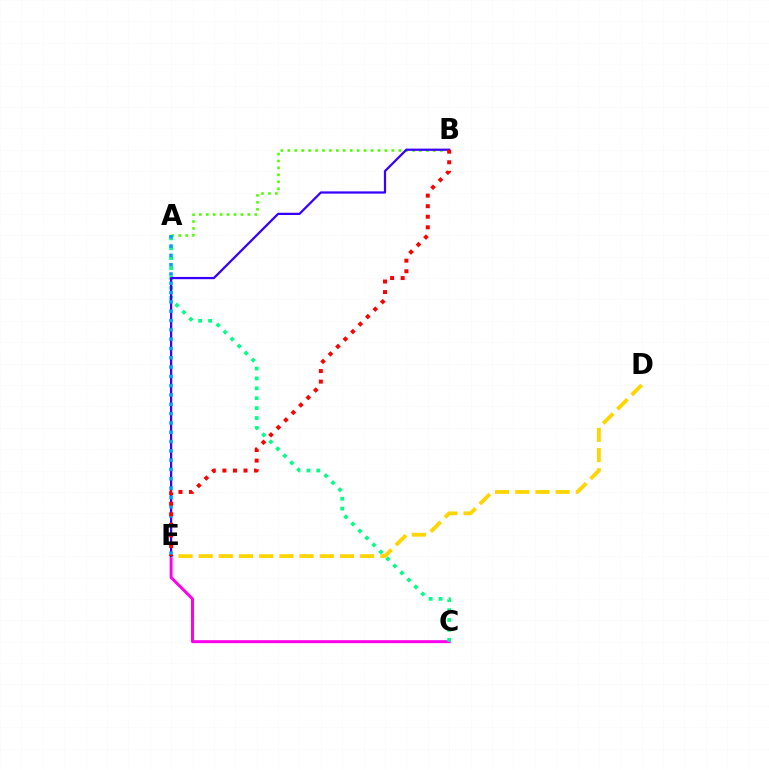{('C', 'E'): [{'color': '#ff00ed', 'line_style': 'solid', 'thickness': 2.14}], ('A', 'B'): [{'color': '#4fff00', 'line_style': 'dotted', 'thickness': 1.88}], ('A', 'C'): [{'color': '#00ff86', 'line_style': 'dotted', 'thickness': 2.69}], ('D', 'E'): [{'color': '#ffd500', 'line_style': 'dashed', 'thickness': 2.74}], ('B', 'E'): [{'color': '#3700ff', 'line_style': 'solid', 'thickness': 1.62}, {'color': '#ff0000', 'line_style': 'dotted', 'thickness': 2.87}], ('A', 'E'): [{'color': '#009eff', 'line_style': 'dotted', 'thickness': 2.53}]}